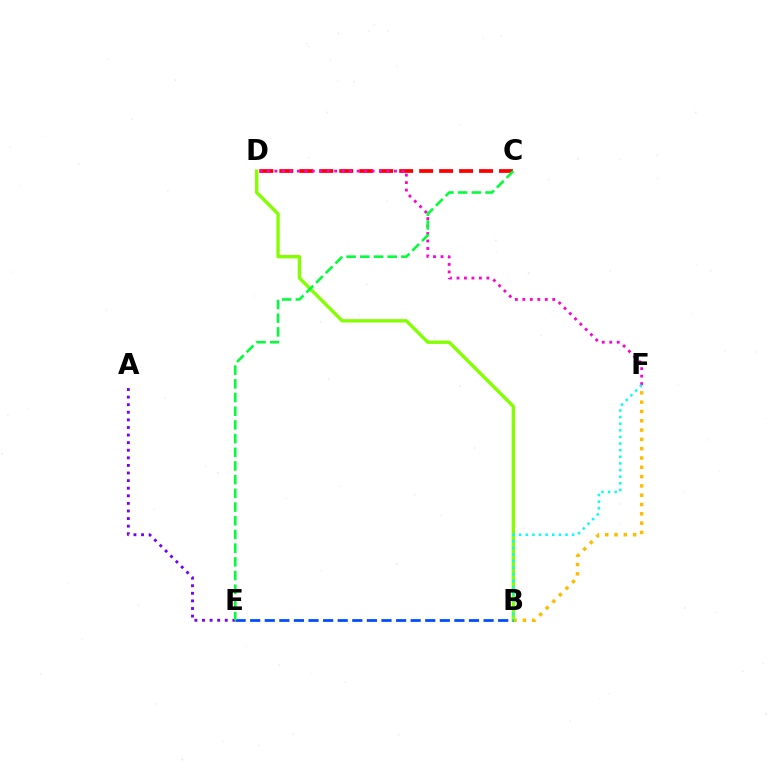{('B', 'F'): [{'color': '#ffbd00', 'line_style': 'dotted', 'thickness': 2.53}, {'color': '#00fff6', 'line_style': 'dotted', 'thickness': 1.8}], ('C', 'D'): [{'color': '#ff0000', 'line_style': 'dashed', 'thickness': 2.71}], ('B', 'D'): [{'color': '#84ff00', 'line_style': 'solid', 'thickness': 2.42}], ('D', 'F'): [{'color': '#ff00cf', 'line_style': 'dotted', 'thickness': 2.03}], ('B', 'E'): [{'color': '#004bff', 'line_style': 'dashed', 'thickness': 1.98}], ('A', 'E'): [{'color': '#7200ff', 'line_style': 'dotted', 'thickness': 2.06}], ('C', 'E'): [{'color': '#00ff39', 'line_style': 'dashed', 'thickness': 1.86}]}